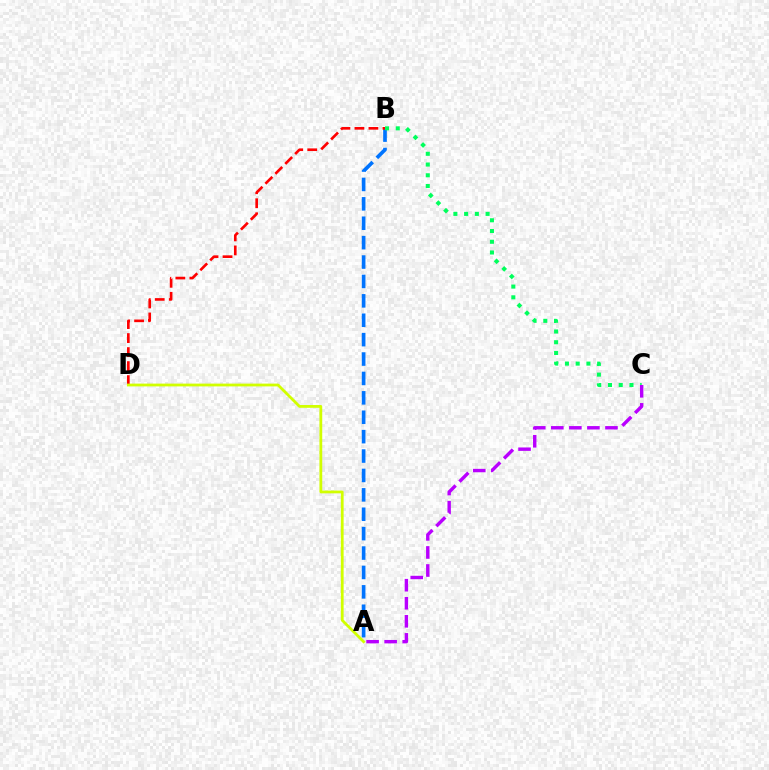{('A', 'B'): [{'color': '#0074ff', 'line_style': 'dashed', 'thickness': 2.64}], ('B', 'D'): [{'color': '#ff0000', 'line_style': 'dashed', 'thickness': 1.9}], ('A', 'D'): [{'color': '#d1ff00', 'line_style': 'solid', 'thickness': 2.01}], ('B', 'C'): [{'color': '#00ff5c', 'line_style': 'dotted', 'thickness': 2.92}], ('A', 'C'): [{'color': '#b900ff', 'line_style': 'dashed', 'thickness': 2.45}]}